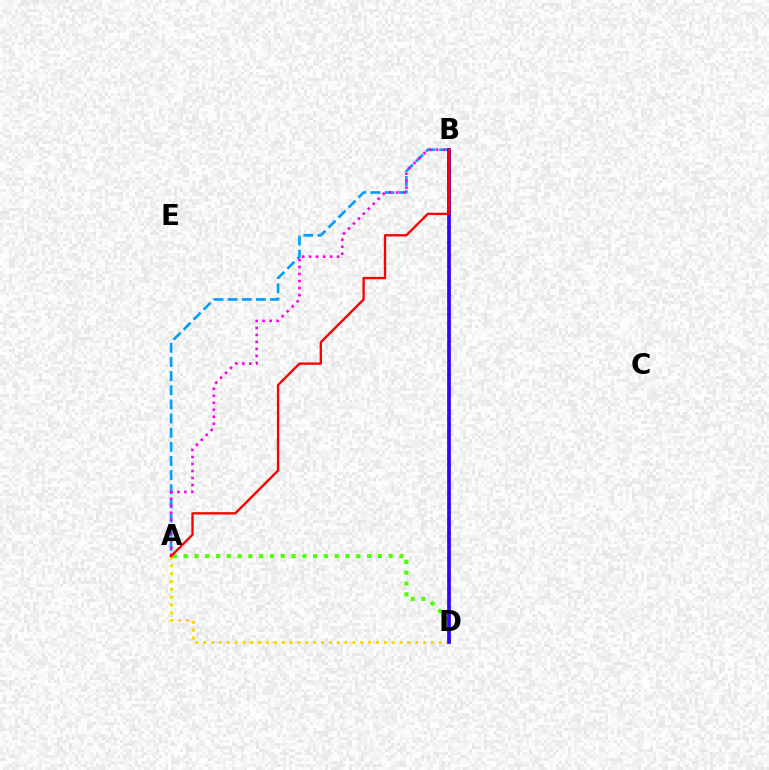{('A', 'D'): [{'color': '#ffd500', 'line_style': 'dotted', 'thickness': 2.13}, {'color': '#4fff00', 'line_style': 'dotted', 'thickness': 2.93}], ('A', 'B'): [{'color': '#009eff', 'line_style': 'dashed', 'thickness': 1.92}, {'color': '#ff00ed', 'line_style': 'dotted', 'thickness': 1.9}, {'color': '#ff0000', 'line_style': 'solid', 'thickness': 1.69}], ('B', 'D'): [{'color': '#00ff86', 'line_style': 'dotted', 'thickness': 1.85}, {'color': '#3700ff', 'line_style': 'solid', 'thickness': 2.68}]}